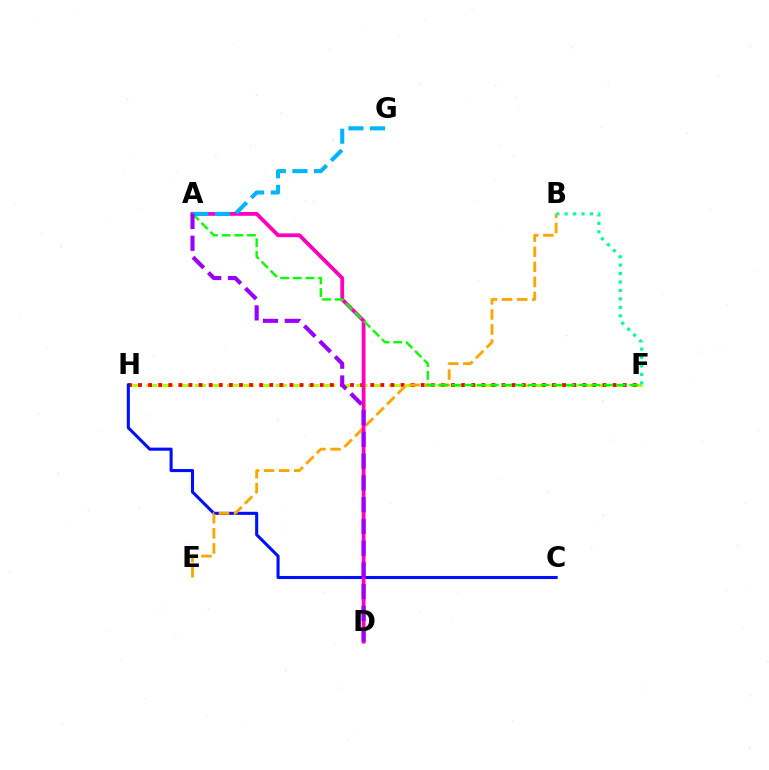{('F', 'H'): [{'color': '#b3ff00', 'line_style': 'dashed', 'thickness': 2.2}, {'color': '#ff0000', 'line_style': 'dotted', 'thickness': 2.74}], ('C', 'H'): [{'color': '#0010ff', 'line_style': 'solid', 'thickness': 2.21}], ('B', 'E'): [{'color': '#ffa500', 'line_style': 'dashed', 'thickness': 2.05}], ('A', 'D'): [{'color': '#ff00bd', 'line_style': 'solid', 'thickness': 2.73}, {'color': '#9b00ff', 'line_style': 'dashed', 'thickness': 2.96}], ('B', 'F'): [{'color': '#00ff9d', 'line_style': 'dotted', 'thickness': 2.29}], ('A', 'F'): [{'color': '#08ff00', 'line_style': 'dashed', 'thickness': 1.72}], ('A', 'G'): [{'color': '#00b5ff', 'line_style': 'dashed', 'thickness': 2.93}]}